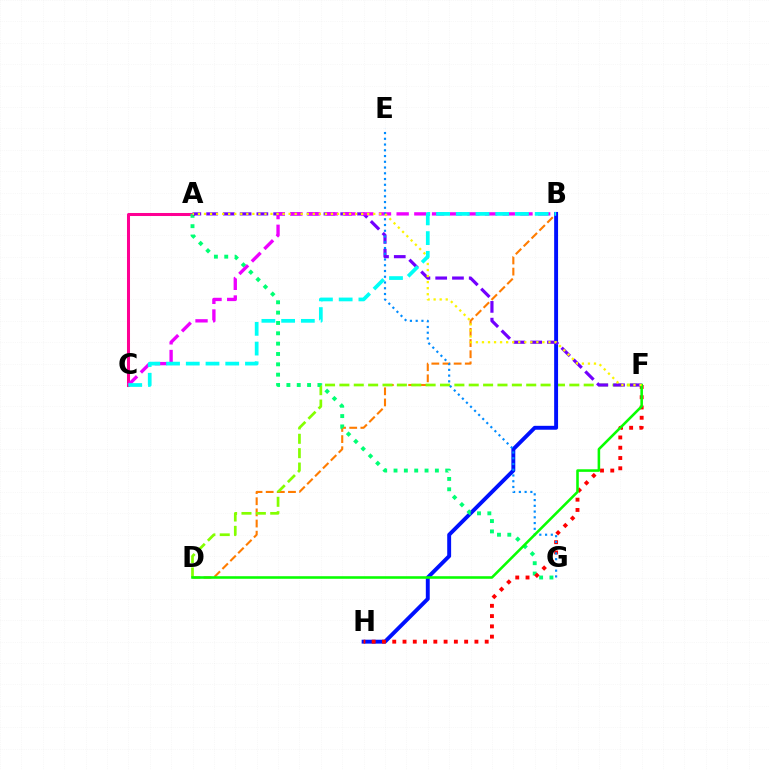{('B', 'D'): [{'color': '#ff7c00', 'line_style': 'dashed', 'thickness': 1.51}], ('A', 'C'): [{'color': '#ff0094', 'line_style': 'solid', 'thickness': 2.18}], ('D', 'F'): [{'color': '#84ff00', 'line_style': 'dashed', 'thickness': 1.95}, {'color': '#08ff00', 'line_style': 'solid', 'thickness': 1.85}], ('B', 'H'): [{'color': '#0010ff', 'line_style': 'solid', 'thickness': 2.81}], ('A', 'G'): [{'color': '#00ff74', 'line_style': 'dotted', 'thickness': 2.81}], ('F', 'H'): [{'color': '#ff0000', 'line_style': 'dotted', 'thickness': 2.79}], ('A', 'F'): [{'color': '#7200ff', 'line_style': 'dashed', 'thickness': 2.28}, {'color': '#fcf500', 'line_style': 'dotted', 'thickness': 1.64}], ('B', 'C'): [{'color': '#ee00ff', 'line_style': 'dashed', 'thickness': 2.4}, {'color': '#00fff6', 'line_style': 'dashed', 'thickness': 2.68}], ('E', 'G'): [{'color': '#008cff', 'line_style': 'dotted', 'thickness': 1.56}]}